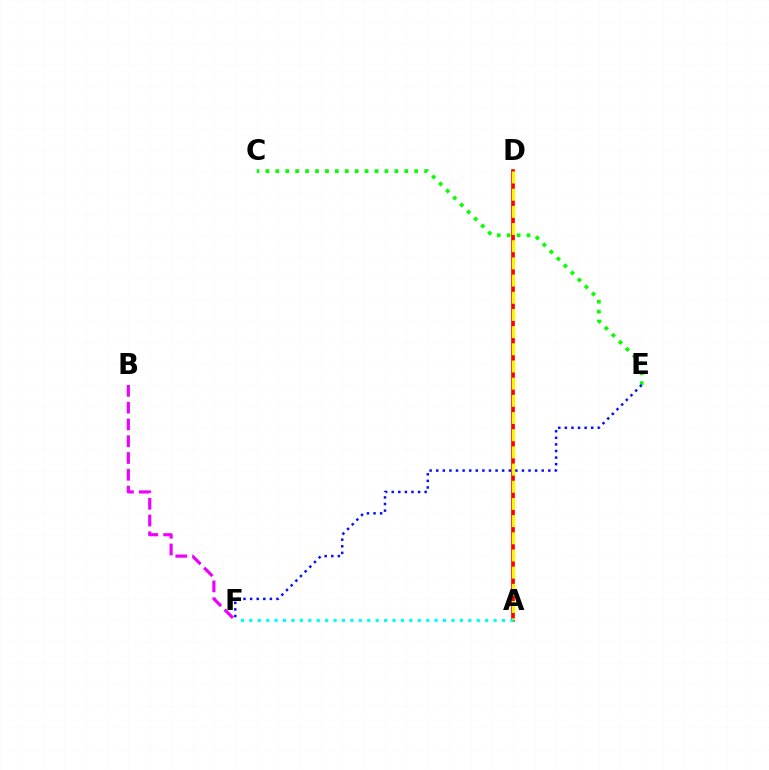{('B', 'F'): [{'color': '#ee00ff', 'line_style': 'dashed', 'thickness': 2.28}], ('C', 'E'): [{'color': '#08ff00', 'line_style': 'dotted', 'thickness': 2.7}], ('A', 'D'): [{'color': '#ff0000', 'line_style': 'solid', 'thickness': 2.66}, {'color': '#fcf500', 'line_style': 'dashed', 'thickness': 2.33}], ('E', 'F'): [{'color': '#0010ff', 'line_style': 'dotted', 'thickness': 1.79}], ('A', 'F'): [{'color': '#00fff6', 'line_style': 'dotted', 'thickness': 2.29}]}